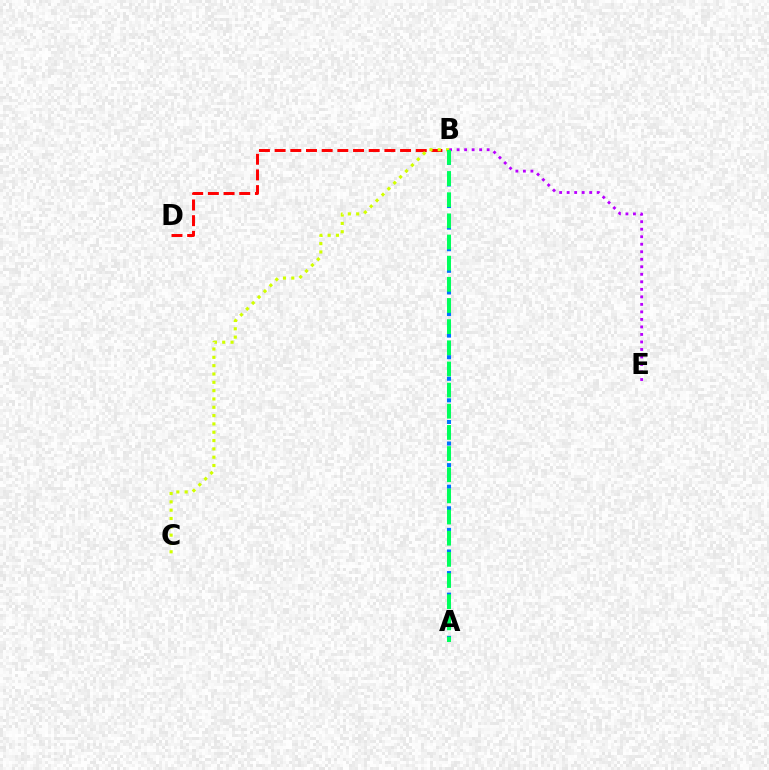{('B', 'D'): [{'color': '#ff0000', 'line_style': 'dashed', 'thickness': 2.13}], ('B', 'E'): [{'color': '#b900ff', 'line_style': 'dotted', 'thickness': 2.04}], ('B', 'C'): [{'color': '#d1ff00', 'line_style': 'dotted', 'thickness': 2.26}], ('A', 'B'): [{'color': '#0074ff', 'line_style': 'dotted', 'thickness': 2.93}, {'color': '#00ff5c', 'line_style': 'dashed', 'thickness': 2.87}]}